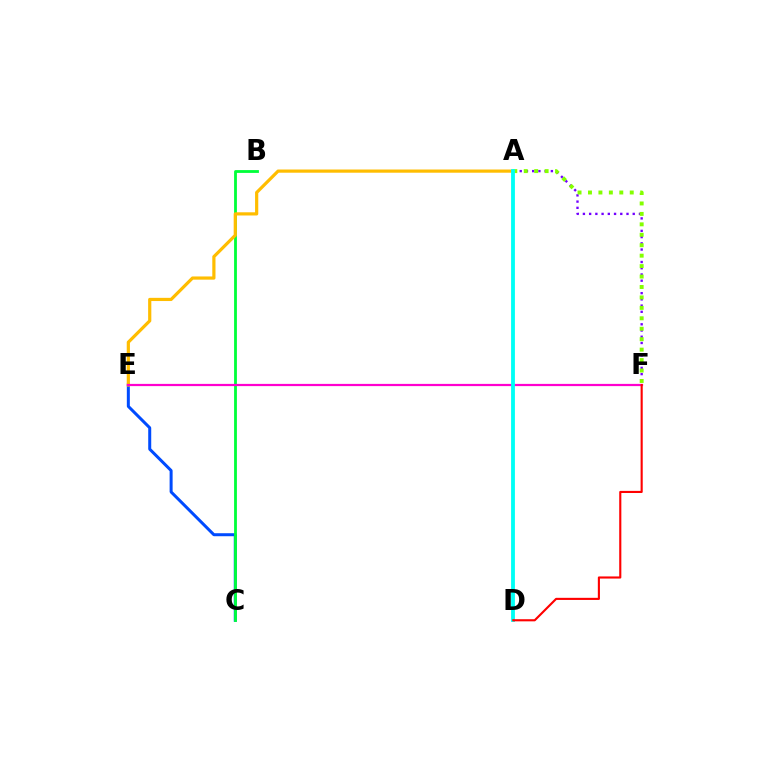{('C', 'E'): [{'color': '#004bff', 'line_style': 'solid', 'thickness': 2.16}], ('B', 'C'): [{'color': '#00ff39', 'line_style': 'solid', 'thickness': 2.03}], ('A', 'E'): [{'color': '#ffbd00', 'line_style': 'solid', 'thickness': 2.3}], ('E', 'F'): [{'color': '#ff00cf', 'line_style': 'solid', 'thickness': 1.6}], ('A', 'F'): [{'color': '#7200ff', 'line_style': 'dotted', 'thickness': 1.69}, {'color': '#84ff00', 'line_style': 'dotted', 'thickness': 2.84}], ('A', 'D'): [{'color': '#00fff6', 'line_style': 'solid', 'thickness': 2.76}], ('D', 'F'): [{'color': '#ff0000', 'line_style': 'solid', 'thickness': 1.53}]}